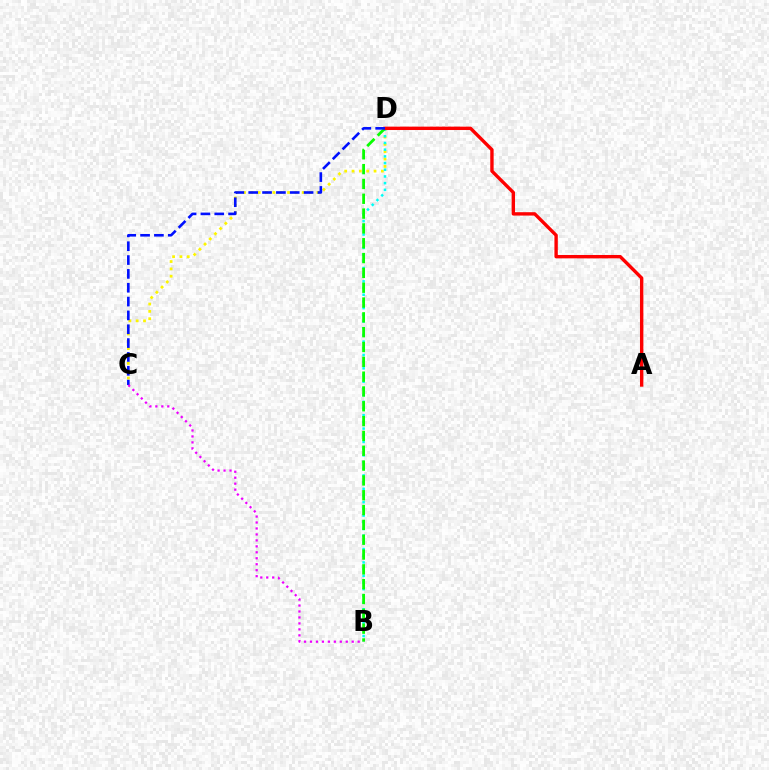{('C', 'D'): [{'color': '#fcf500', 'line_style': 'dotted', 'thickness': 1.99}, {'color': '#0010ff', 'line_style': 'dashed', 'thickness': 1.88}], ('B', 'D'): [{'color': '#00fff6', 'line_style': 'dotted', 'thickness': 1.82}, {'color': '#08ff00', 'line_style': 'dashed', 'thickness': 2.01}], ('A', 'D'): [{'color': '#ff0000', 'line_style': 'solid', 'thickness': 2.43}], ('B', 'C'): [{'color': '#ee00ff', 'line_style': 'dotted', 'thickness': 1.62}]}